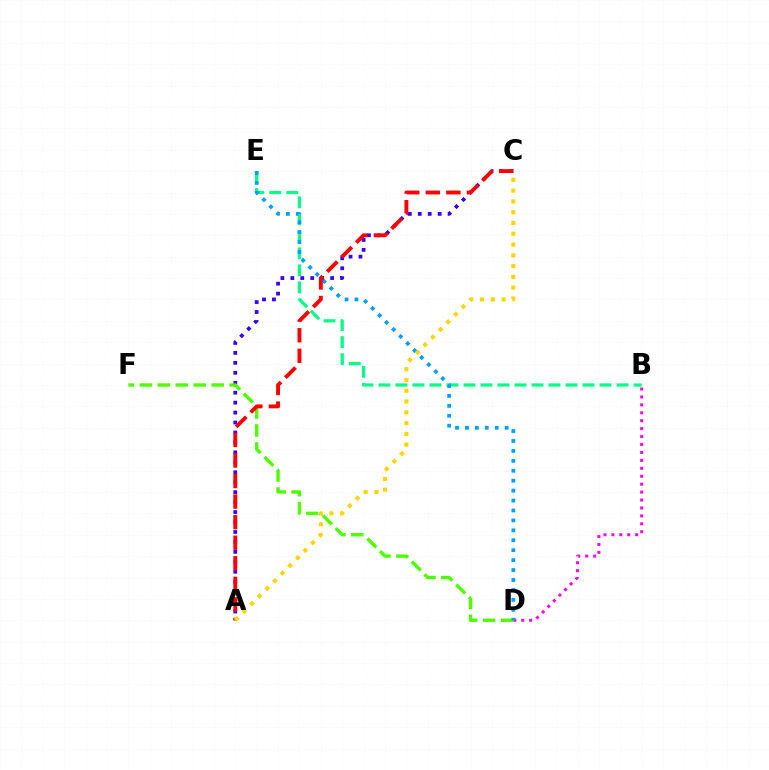{('B', 'D'): [{'color': '#ff00ed', 'line_style': 'dotted', 'thickness': 2.15}], ('A', 'C'): [{'color': '#3700ff', 'line_style': 'dotted', 'thickness': 2.7}, {'color': '#ff0000', 'line_style': 'dashed', 'thickness': 2.79}, {'color': '#ffd500', 'line_style': 'dotted', 'thickness': 2.93}], ('B', 'E'): [{'color': '#00ff86', 'line_style': 'dashed', 'thickness': 2.31}], ('D', 'F'): [{'color': '#4fff00', 'line_style': 'dashed', 'thickness': 2.44}], ('D', 'E'): [{'color': '#009eff', 'line_style': 'dotted', 'thickness': 2.7}]}